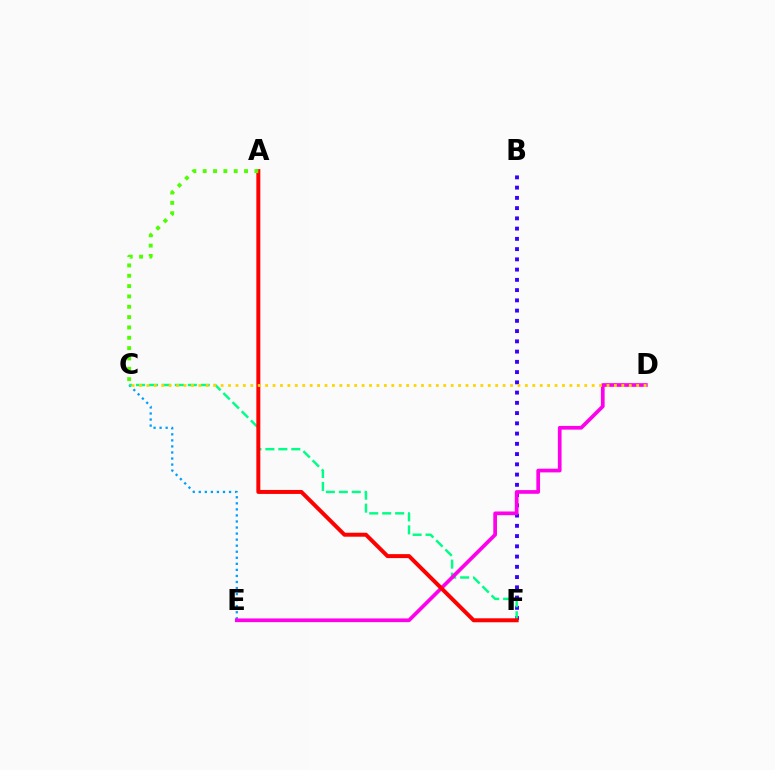{('B', 'F'): [{'color': '#3700ff', 'line_style': 'dotted', 'thickness': 2.78}], ('C', 'E'): [{'color': '#009eff', 'line_style': 'dotted', 'thickness': 1.64}], ('C', 'F'): [{'color': '#00ff86', 'line_style': 'dashed', 'thickness': 1.76}], ('D', 'E'): [{'color': '#ff00ed', 'line_style': 'solid', 'thickness': 2.66}], ('A', 'F'): [{'color': '#ff0000', 'line_style': 'solid', 'thickness': 2.86}], ('A', 'C'): [{'color': '#4fff00', 'line_style': 'dotted', 'thickness': 2.81}], ('C', 'D'): [{'color': '#ffd500', 'line_style': 'dotted', 'thickness': 2.02}]}